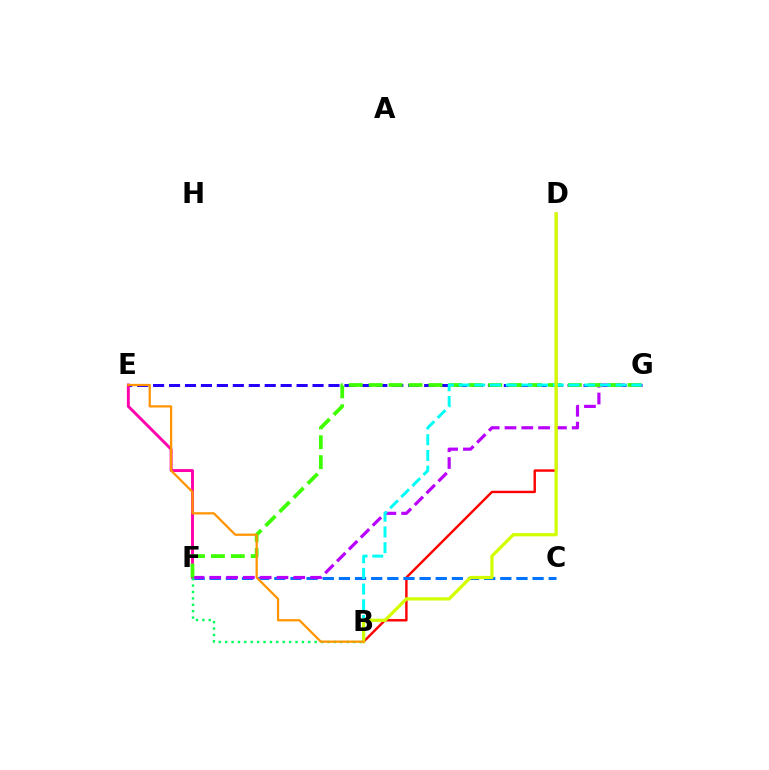{('B', 'D'): [{'color': '#ff0000', 'line_style': 'solid', 'thickness': 1.73}, {'color': '#d1ff00', 'line_style': 'solid', 'thickness': 2.32}], ('C', 'F'): [{'color': '#0074ff', 'line_style': 'dashed', 'thickness': 2.19}], ('E', 'G'): [{'color': '#2500ff', 'line_style': 'dashed', 'thickness': 2.17}], ('E', 'F'): [{'color': '#ff00ac', 'line_style': 'solid', 'thickness': 2.09}], ('F', 'G'): [{'color': '#b900ff', 'line_style': 'dashed', 'thickness': 2.28}, {'color': '#3dff00', 'line_style': 'dashed', 'thickness': 2.71}], ('B', 'F'): [{'color': '#00ff5c', 'line_style': 'dotted', 'thickness': 1.74}], ('B', 'G'): [{'color': '#00fff6', 'line_style': 'dashed', 'thickness': 2.13}], ('B', 'E'): [{'color': '#ff9400', 'line_style': 'solid', 'thickness': 1.61}]}